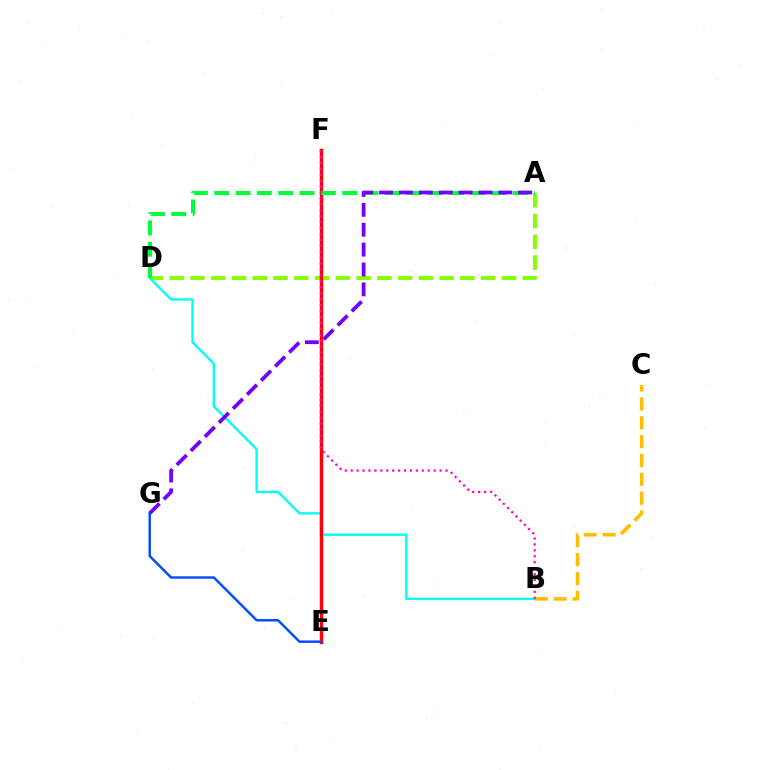{('B', 'C'): [{'color': '#ffbd00', 'line_style': 'dashed', 'thickness': 2.56}], ('A', 'D'): [{'color': '#84ff00', 'line_style': 'dashed', 'thickness': 2.82}, {'color': '#00ff39', 'line_style': 'dashed', 'thickness': 2.9}], ('B', 'D'): [{'color': '#00fff6', 'line_style': 'solid', 'thickness': 1.7}], ('E', 'F'): [{'color': '#ff0000', 'line_style': 'solid', 'thickness': 2.45}], ('B', 'F'): [{'color': '#ff00cf', 'line_style': 'dotted', 'thickness': 1.61}], ('A', 'G'): [{'color': '#7200ff', 'line_style': 'dashed', 'thickness': 2.7}], ('E', 'G'): [{'color': '#004bff', 'line_style': 'solid', 'thickness': 1.75}]}